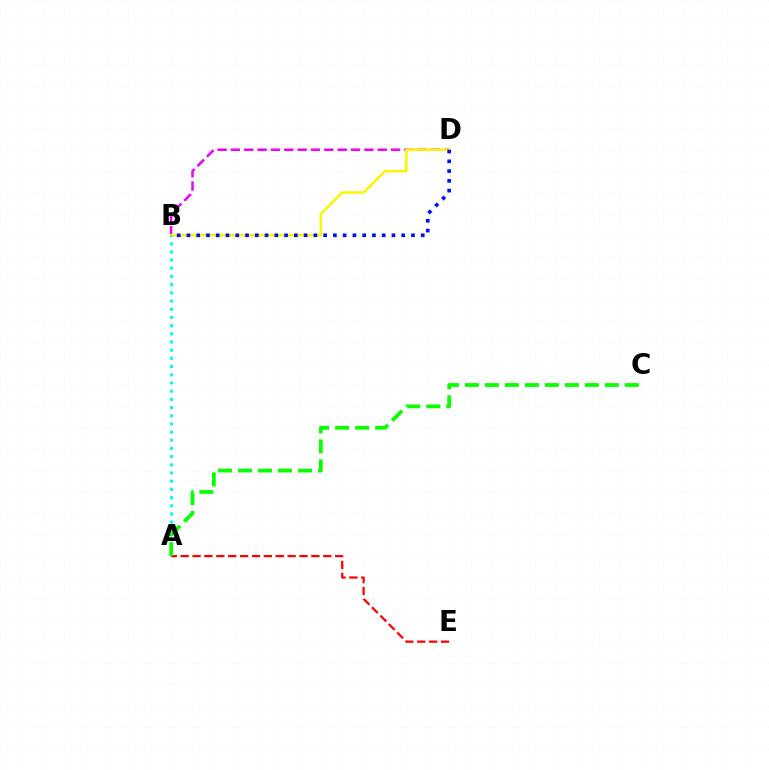{('B', 'D'): [{'color': '#ee00ff', 'line_style': 'dashed', 'thickness': 1.81}, {'color': '#fcf500', 'line_style': 'solid', 'thickness': 1.82}, {'color': '#0010ff', 'line_style': 'dotted', 'thickness': 2.65}], ('A', 'B'): [{'color': '#00fff6', 'line_style': 'dotted', 'thickness': 2.23}], ('A', 'E'): [{'color': '#ff0000', 'line_style': 'dashed', 'thickness': 1.61}], ('A', 'C'): [{'color': '#08ff00', 'line_style': 'dashed', 'thickness': 2.72}]}